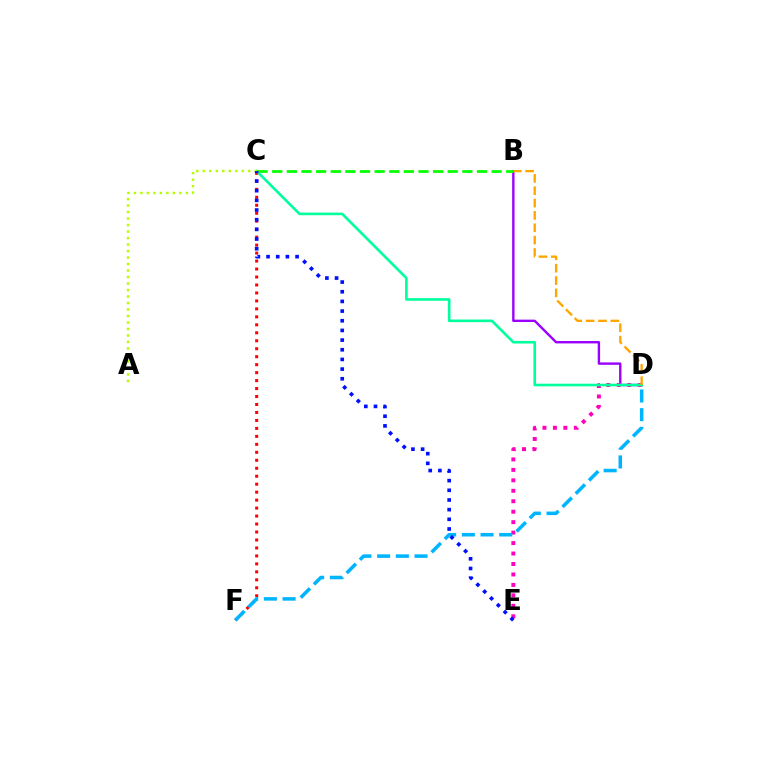{('B', 'D'): [{'color': '#9b00ff', 'line_style': 'solid', 'thickness': 1.72}, {'color': '#ffa500', 'line_style': 'dashed', 'thickness': 1.68}], ('C', 'F'): [{'color': '#ff0000', 'line_style': 'dotted', 'thickness': 2.17}], ('D', 'E'): [{'color': '#ff00bd', 'line_style': 'dotted', 'thickness': 2.84}], ('C', 'D'): [{'color': '#00ff9d', 'line_style': 'solid', 'thickness': 1.89}], ('B', 'C'): [{'color': '#08ff00', 'line_style': 'dashed', 'thickness': 1.99}], ('D', 'F'): [{'color': '#00b5ff', 'line_style': 'dashed', 'thickness': 2.54}], ('A', 'C'): [{'color': '#b3ff00', 'line_style': 'dotted', 'thickness': 1.76}], ('C', 'E'): [{'color': '#0010ff', 'line_style': 'dotted', 'thickness': 2.63}]}